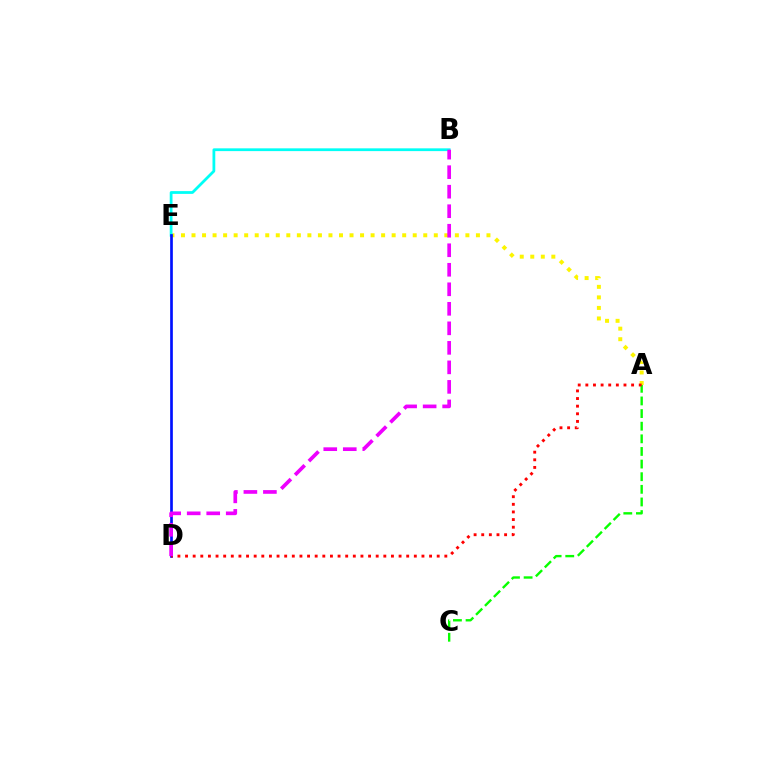{('A', 'E'): [{'color': '#fcf500', 'line_style': 'dotted', 'thickness': 2.86}], ('B', 'E'): [{'color': '#00fff6', 'line_style': 'solid', 'thickness': 2.0}], ('D', 'E'): [{'color': '#0010ff', 'line_style': 'solid', 'thickness': 1.94}], ('A', 'C'): [{'color': '#08ff00', 'line_style': 'dashed', 'thickness': 1.72}], ('A', 'D'): [{'color': '#ff0000', 'line_style': 'dotted', 'thickness': 2.07}], ('B', 'D'): [{'color': '#ee00ff', 'line_style': 'dashed', 'thickness': 2.65}]}